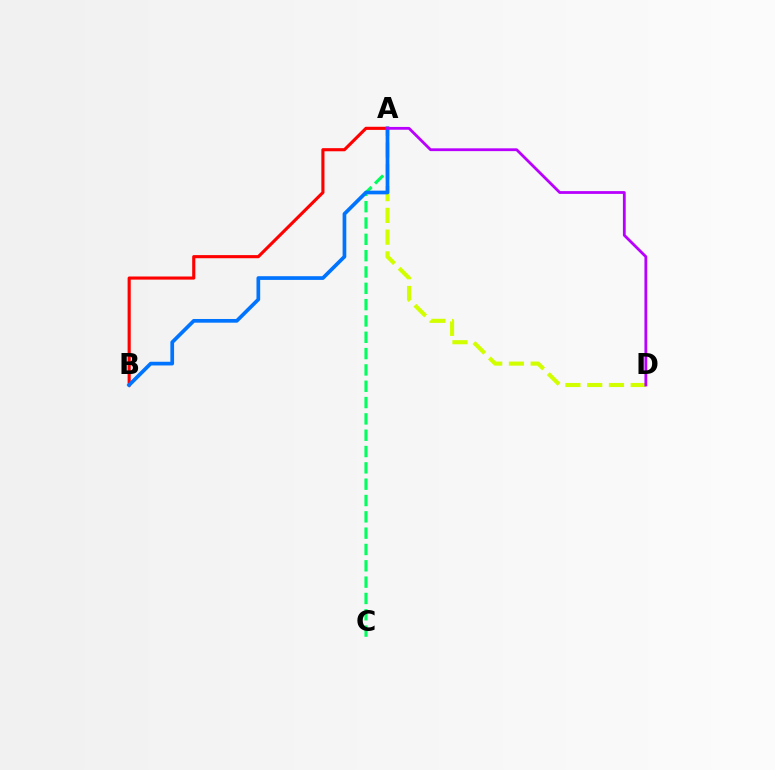{('A', 'C'): [{'color': '#00ff5c', 'line_style': 'dashed', 'thickness': 2.22}], ('A', 'D'): [{'color': '#d1ff00', 'line_style': 'dashed', 'thickness': 2.96}, {'color': '#b900ff', 'line_style': 'solid', 'thickness': 2.02}], ('A', 'B'): [{'color': '#ff0000', 'line_style': 'solid', 'thickness': 2.25}, {'color': '#0074ff', 'line_style': 'solid', 'thickness': 2.67}]}